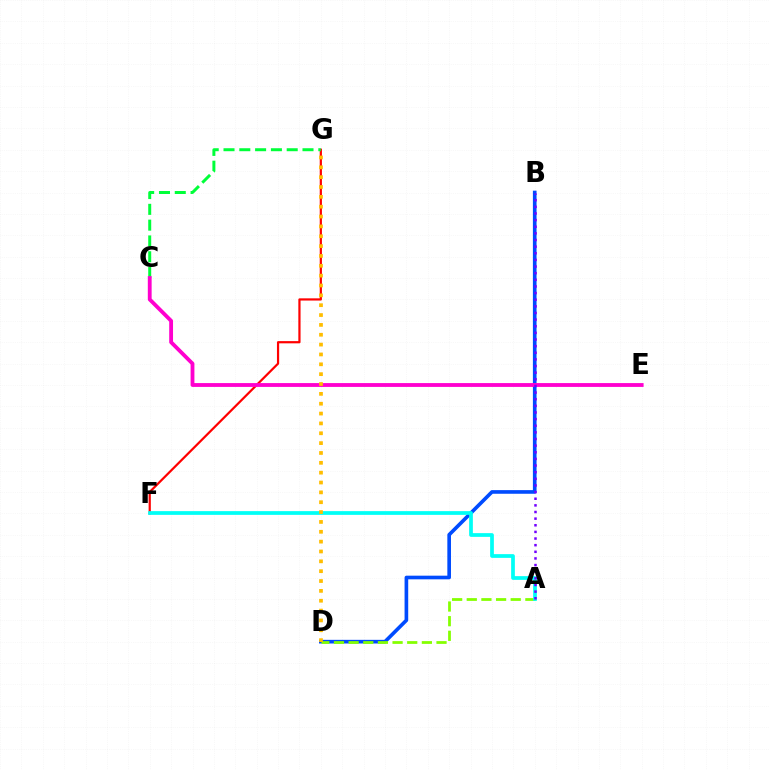{('B', 'D'): [{'color': '#004bff', 'line_style': 'solid', 'thickness': 2.62}], ('F', 'G'): [{'color': '#ff0000', 'line_style': 'solid', 'thickness': 1.59}], ('A', 'D'): [{'color': '#84ff00', 'line_style': 'dashed', 'thickness': 1.99}], ('C', 'G'): [{'color': '#00ff39', 'line_style': 'dashed', 'thickness': 2.15}], ('A', 'F'): [{'color': '#00fff6', 'line_style': 'solid', 'thickness': 2.68}], ('C', 'E'): [{'color': '#ff00cf', 'line_style': 'solid', 'thickness': 2.76}], ('A', 'B'): [{'color': '#7200ff', 'line_style': 'dotted', 'thickness': 1.8}], ('D', 'G'): [{'color': '#ffbd00', 'line_style': 'dotted', 'thickness': 2.68}]}